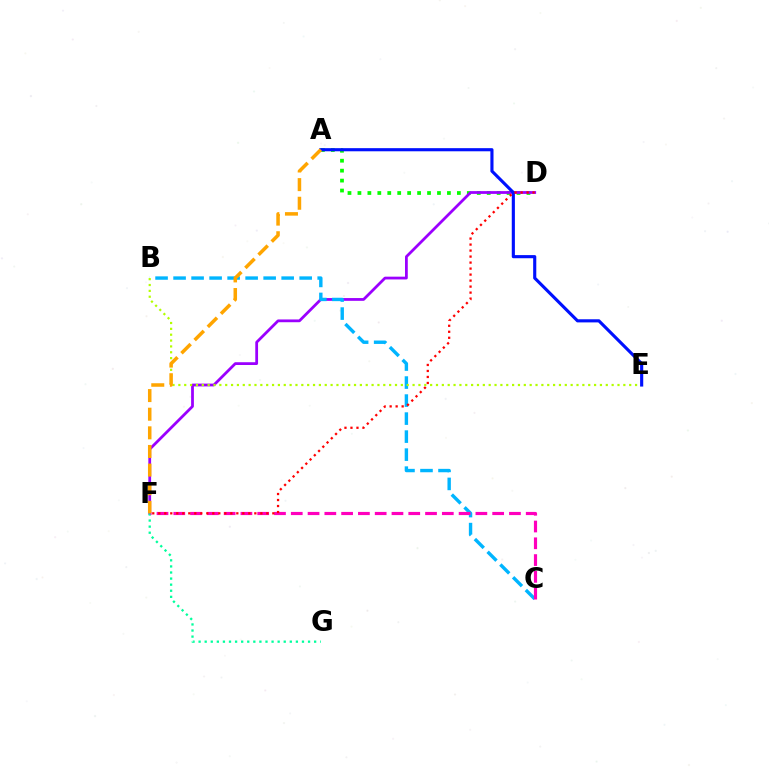{('A', 'D'): [{'color': '#08ff00', 'line_style': 'dotted', 'thickness': 2.7}], ('D', 'F'): [{'color': '#9b00ff', 'line_style': 'solid', 'thickness': 2.0}, {'color': '#ff0000', 'line_style': 'dotted', 'thickness': 1.63}], ('B', 'C'): [{'color': '#00b5ff', 'line_style': 'dashed', 'thickness': 2.45}], ('F', 'G'): [{'color': '#00ff9d', 'line_style': 'dotted', 'thickness': 1.65}], ('B', 'E'): [{'color': '#b3ff00', 'line_style': 'dotted', 'thickness': 1.59}], ('A', 'E'): [{'color': '#0010ff', 'line_style': 'solid', 'thickness': 2.25}], ('C', 'F'): [{'color': '#ff00bd', 'line_style': 'dashed', 'thickness': 2.28}], ('A', 'F'): [{'color': '#ffa500', 'line_style': 'dashed', 'thickness': 2.53}]}